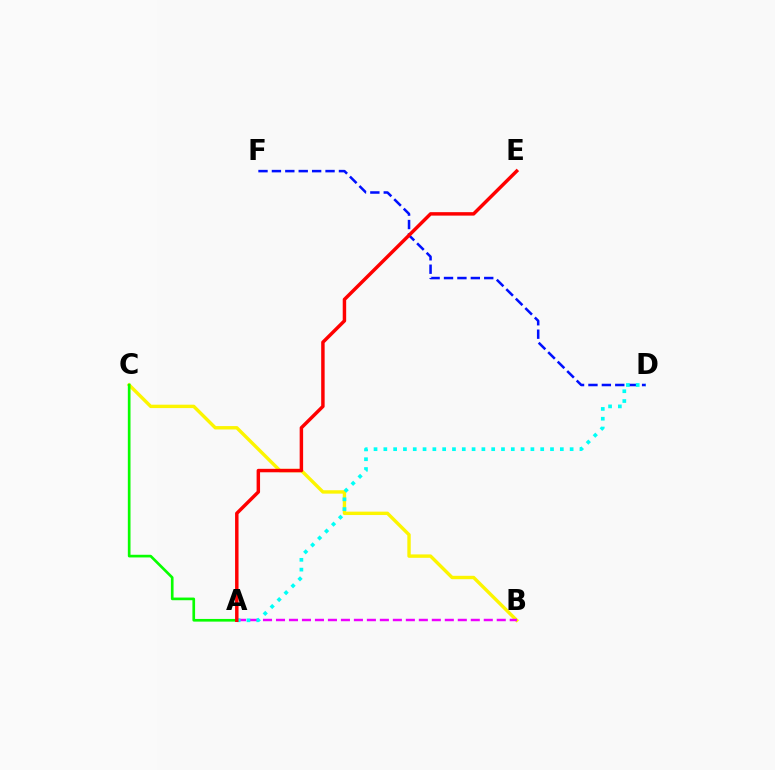{('B', 'C'): [{'color': '#fcf500', 'line_style': 'solid', 'thickness': 2.44}], ('A', 'C'): [{'color': '#08ff00', 'line_style': 'solid', 'thickness': 1.92}], ('D', 'F'): [{'color': '#0010ff', 'line_style': 'dashed', 'thickness': 1.82}], ('A', 'B'): [{'color': '#ee00ff', 'line_style': 'dashed', 'thickness': 1.76}], ('A', 'D'): [{'color': '#00fff6', 'line_style': 'dotted', 'thickness': 2.66}], ('A', 'E'): [{'color': '#ff0000', 'line_style': 'solid', 'thickness': 2.49}]}